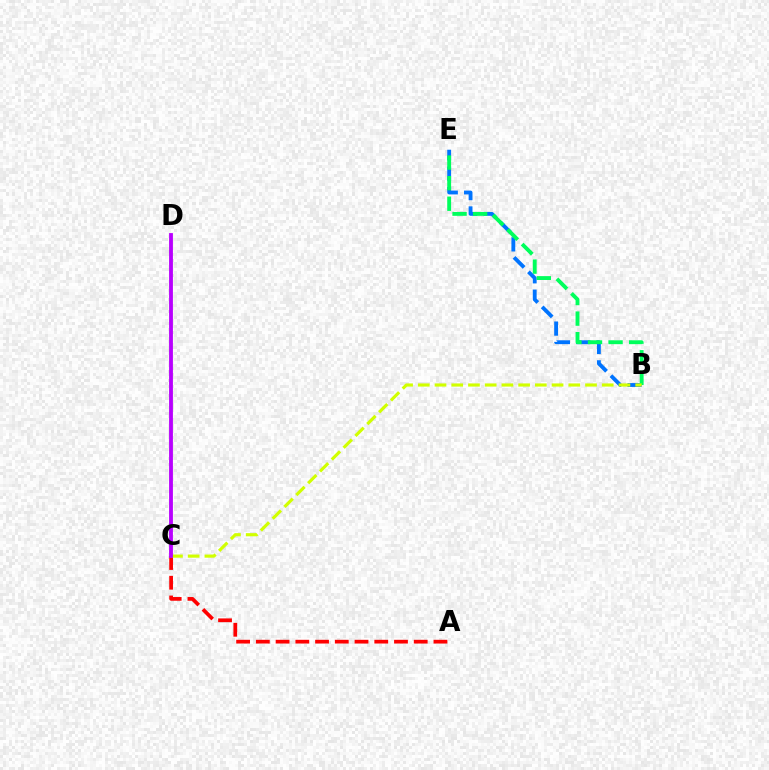{('A', 'C'): [{'color': '#ff0000', 'line_style': 'dashed', 'thickness': 2.68}], ('B', 'E'): [{'color': '#0074ff', 'line_style': 'dashed', 'thickness': 2.77}, {'color': '#00ff5c', 'line_style': 'dashed', 'thickness': 2.79}], ('B', 'C'): [{'color': '#d1ff00', 'line_style': 'dashed', 'thickness': 2.27}], ('C', 'D'): [{'color': '#b900ff', 'line_style': 'solid', 'thickness': 2.75}]}